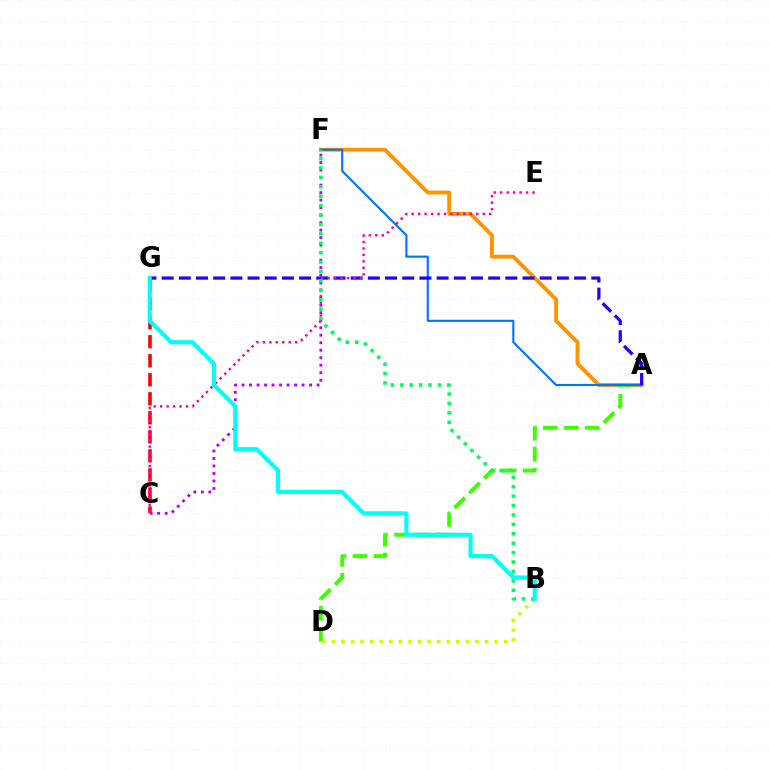{('C', 'F'): [{'color': '#b900ff', 'line_style': 'dotted', 'thickness': 2.04}], ('A', 'F'): [{'color': '#ff9400', 'line_style': 'solid', 'thickness': 2.79}, {'color': '#0074ff', 'line_style': 'solid', 'thickness': 1.53}], ('A', 'D'): [{'color': '#3dff00', 'line_style': 'dashed', 'thickness': 2.85}], ('C', 'G'): [{'color': '#ff0000', 'line_style': 'dashed', 'thickness': 2.58}], ('B', 'D'): [{'color': '#d1ff00', 'line_style': 'dotted', 'thickness': 2.6}], ('A', 'G'): [{'color': '#2500ff', 'line_style': 'dashed', 'thickness': 2.33}], ('C', 'E'): [{'color': '#ff00ac', 'line_style': 'dotted', 'thickness': 1.76}], ('B', 'F'): [{'color': '#00ff5c', 'line_style': 'dotted', 'thickness': 2.56}], ('B', 'G'): [{'color': '#00fff6', 'line_style': 'solid', 'thickness': 2.98}]}